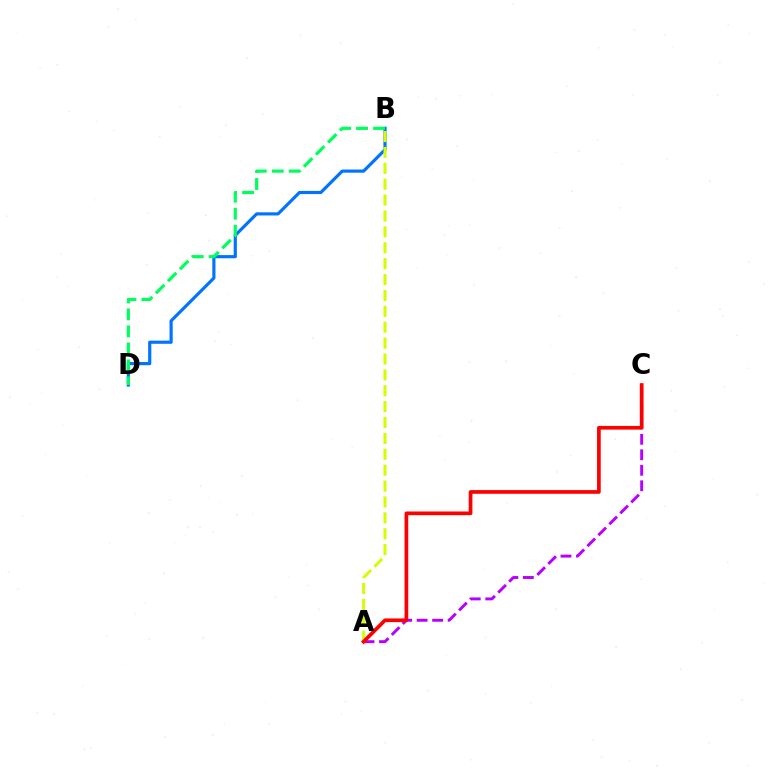{('B', 'D'): [{'color': '#0074ff', 'line_style': 'solid', 'thickness': 2.28}, {'color': '#00ff5c', 'line_style': 'dashed', 'thickness': 2.31}], ('A', 'C'): [{'color': '#b900ff', 'line_style': 'dashed', 'thickness': 2.1}, {'color': '#ff0000', 'line_style': 'solid', 'thickness': 2.66}], ('A', 'B'): [{'color': '#d1ff00', 'line_style': 'dashed', 'thickness': 2.16}]}